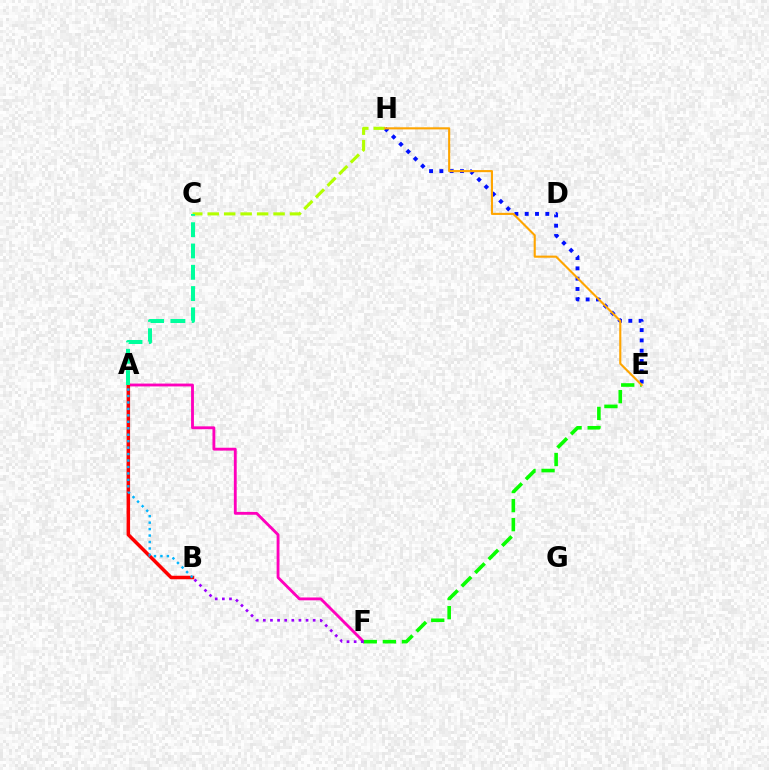{('E', 'H'): [{'color': '#0010ff', 'line_style': 'dotted', 'thickness': 2.8}, {'color': '#ffa500', 'line_style': 'solid', 'thickness': 1.52}], ('A', 'F'): [{'color': '#ff00bd', 'line_style': 'solid', 'thickness': 2.05}], ('C', 'H'): [{'color': '#b3ff00', 'line_style': 'dashed', 'thickness': 2.24}], ('A', 'B'): [{'color': '#ff0000', 'line_style': 'solid', 'thickness': 2.52}, {'color': '#00b5ff', 'line_style': 'dotted', 'thickness': 1.75}], ('A', 'C'): [{'color': '#00ff9d', 'line_style': 'dashed', 'thickness': 2.89}], ('E', 'F'): [{'color': '#08ff00', 'line_style': 'dashed', 'thickness': 2.59}], ('B', 'F'): [{'color': '#9b00ff', 'line_style': 'dotted', 'thickness': 1.93}]}